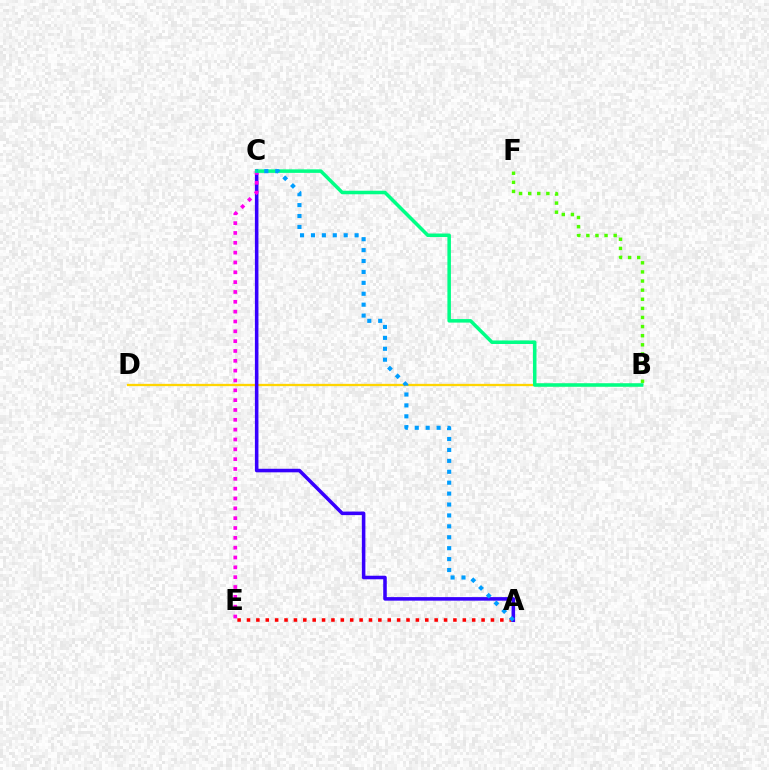{('B', 'D'): [{'color': '#ffd500', 'line_style': 'solid', 'thickness': 1.66}], ('A', 'E'): [{'color': '#ff0000', 'line_style': 'dotted', 'thickness': 2.55}], ('A', 'C'): [{'color': '#3700ff', 'line_style': 'solid', 'thickness': 2.55}, {'color': '#009eff', 'line_style': 'dotted', 'thickness': 2.97}], ('C', 'E'): [{'color': '#ff00ed', 'line_style': 'dotted', 'thickness': 2.67}], ('B', 'C'): [{'color': '#00ff86', 'line_style': 'solid', 'thickness': 2.54}], ('B', 'F'): [{'color': '#4fff00', 'line_style': 'dotted', 'thickness': 2.47}]}